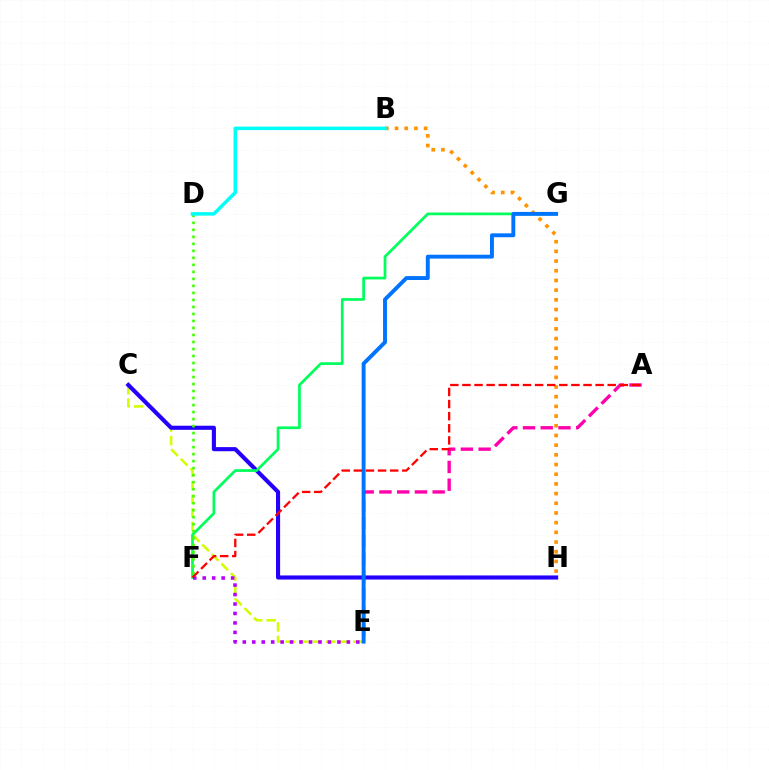{('C', 'E'): [{'color': '#d1ff00', 'line_style': 'dashed', 'thickness': 1.84}], ('C', 'H'): [{'color': '#2500ff', 'line_style': 'solid', 'thickness': 2.96}], ('F', 'G'): [{'color': '#00ff5c', 'line_style': 'solid', 'thickness': 1.96}], ('E', 'F'): [{'color': '#b900ff', 'line_style': 'dotted', 'thickness': 2.57}], ('D', 'F'): [{'color': '#3dff00', 'line_style': 'dotted', 'thickness': 1.9}], ('A', 'E'): [{'color': '#ff00ac', 'line_style': 'dashed', 'thickness': 2.41}], ('B', 'H'): [{'color': '#ff9400', 'line_style': 'dotted', 'thickness': 2.63}], ('B', 'D'): [{'color': '#00fff6', 'line_style': 'solid', 'thickness': 2.52}], ('E', 'G'): [{'color': '#0074ff', 'line_style': 'solid', 'thickness': 2.81}], ('A', 'F'): [{'color': '#ff0000', 'line_style': 'dashed', 'thickness': 1.64}]}